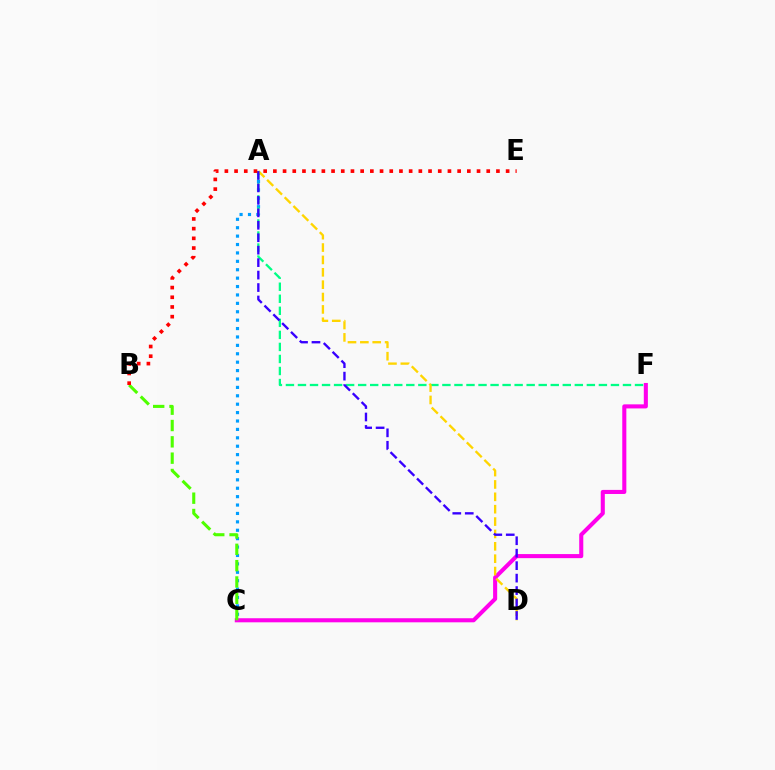{('C', 'F'): [{'color': '#ff00ed', 'line_style': 'solid', 'thickness': 2.93}], ('A', 'C'): [{'color': '#009eff', 'line_style': 'dotted', 'thickness': 2.28}], ('A', 'F'): [{'color': '#00ff86', 'line_style': 'dashed', 'thickness': 1.64}], ('B', 'C'): [{'color': '#4fff00', 'line_style': 'dashed', 'thickness': 2.22}], ('A', 'D'): [{'color': '#ffd500', 'line_style': 'dashed', 'thickness': 1.68}, {'color': '#3700ff', 'line_style': 'dashed', 'thickness': 1.69}], ('B', 'E'): [{'color': '#ff0000', 'line_style': 'dotted', 'thickness': 2.64}]}